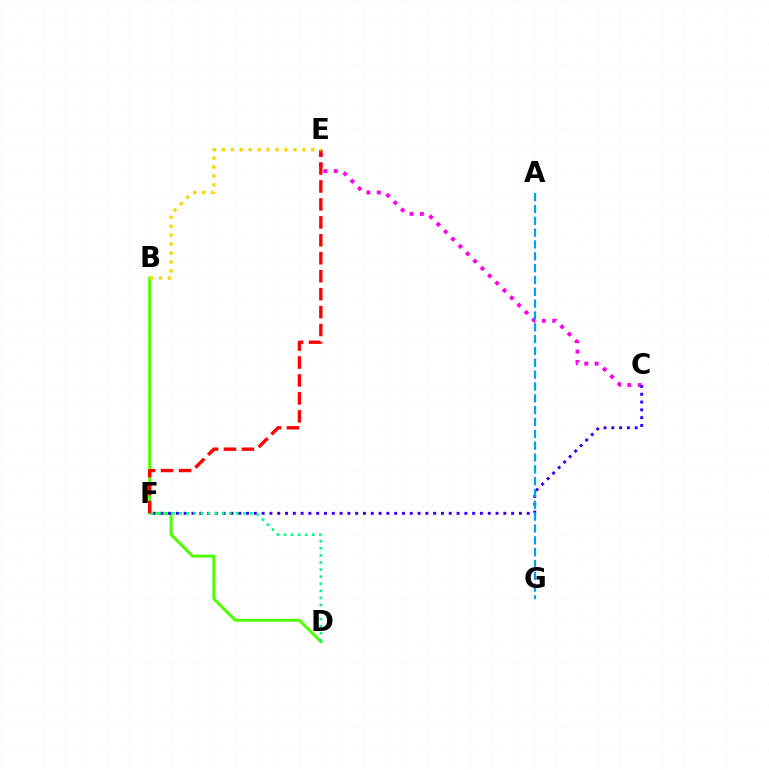{('B', 'D'): [{'color': '#4fff00', 'line_style': 'solid', 'thickness': 2.15}], ('C', 'E'): [{'color': '#ff00ed', 'line_style': 'dotted', 'thickness': 2.82}], ('E', 'F'): [{'color': '#ff0000', 'line_style': 'dashed', 'thickness': 2.44}], ('B', 'E'): [{'color': '#ffd500', 'line_style': 'dotted', 'thickness': 2.43}], ('C', 'F'): [{'color': '#3700ff', 'line_style': 'dotted', 'thickness': 2.12}], ('A', 'G'): [{'color': '#009eff', 'line_style': 'dashed', 'thickness': 1.61}], ('D', 'F'): [{'color': '#00ff86', 'line_style': 'dotted', 'thickness': 1.92}]}